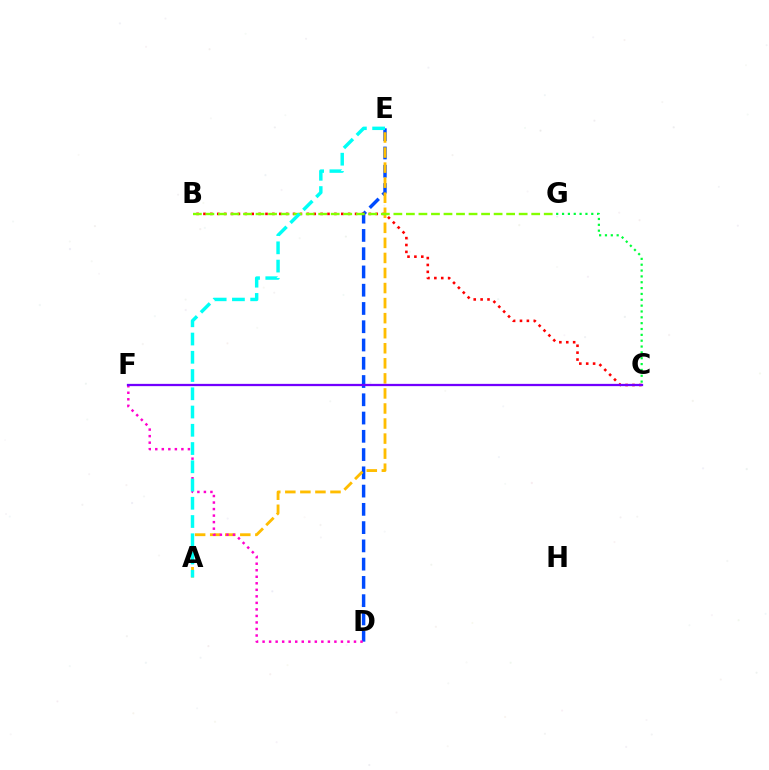{('D', 'E'): [{'color': '#004bff', 'line_style': 'dashed', 'thickness': 2.48}], ('B', 'C'): [{'color': '#ff0000', 'line_style': 'dotted', 'thickness': 1.87}], ('C', 'G'): [{'color': '#00ff39', 'line_style': 'dotted', 'thickness': 1.59}], ('A', 'E'): [{'color': '#ffbd00', 'line_style': 'dashed', 'thickness': 2.05}, {'color': '#00fff6', 'line_style': 'dashed', 'thickness': 2.48}], ('D', 'F'): [{'color': '#ff00cf', 'line_style': 'dotted', 'thickness': 1.77}], ('B', 'G'): [{'color': '#84ff00', 'line_style': 'dashed', 'thickness': 1.7}], ('C', 'F'): [{'color': '#7200ff', 'line_style': 'solid', 'thickness': 1.64}]}